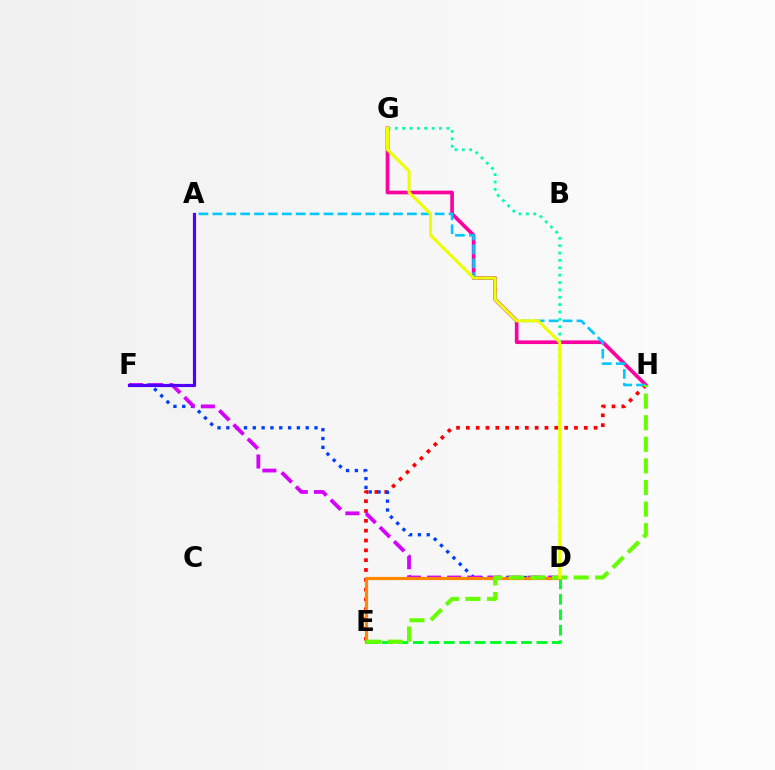{('D', 'E'): [{'color': '#00ff27', 'line_style': 'dashed', 'thickness': 2.1}, {'color': '#ff8800', 'line_style': 'solid', 'thickness': 2.3}], ('E', 'H'): [{'color': '#ff0000', 'line_style': 'dotted', 'thickness': 2.67}, {'color': '#66ff00', 'line_style': 'dashed', 'thickness': 2.93}], ('D', 'F'): [{'color': '#003fff', 'line_style': 'dotted', 'thickness': 2.4}, {'color': '#d600ff', 'line_style': 'dashed', 'thickness': 2.73}], ('G', 'H'): [{'color': '#ff00a0', 'line_style': 'solid', 'thickness': 2.63}], ('A', 'H'): [{'color': '#00c7ff', 'line_style': 'dashed', 'thickness': 1.89}], ('A', 'F'): [{'color': '#4f00ff', 'line_style': 'solid', 'thickness': 2.28}], ('D', 'G'): [{'color': '#00ffaf', 'line_style': 'dotted', 'thickness': 2.0}, {'color': '#eeff00', 'line_style': 'solid', 'thickness': 2.18}]}